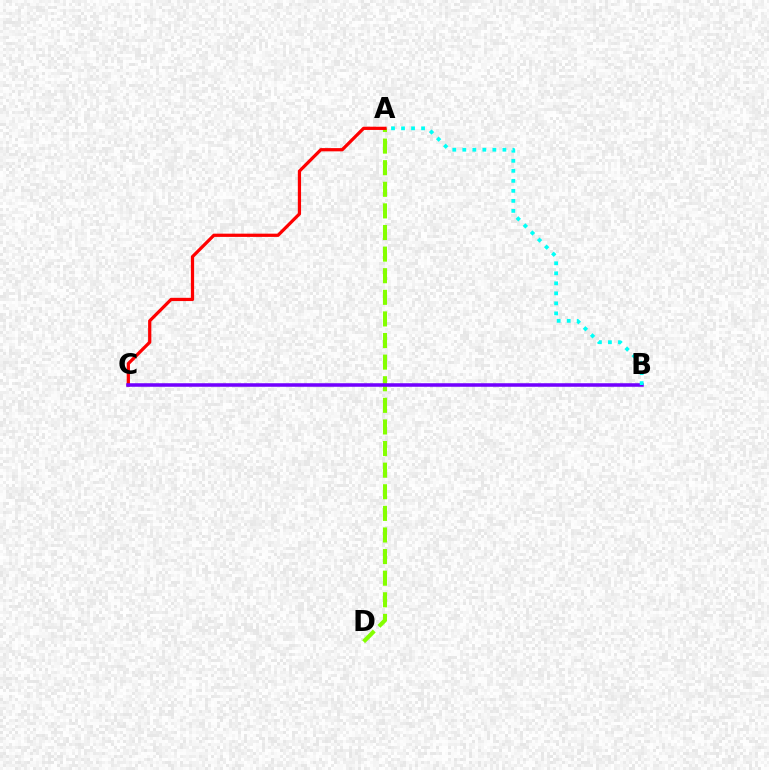{('A', 'D'): [{'color': '#84ff00', 'line_style': 'dashed', 'thickness': 2.93}], ('A', 'C'): [{'color': '#ff0000', 'line_style': 'solid', 'thickness': 2.33}], ('B', 'C'): [{'color': '#7200ff', 'line_style': 'solid', 'thickness': 2.54}], ('A', 'B'): [{'color': '#00fff6', 'line_style': 'dotted', 'thickness': 2.72}]}